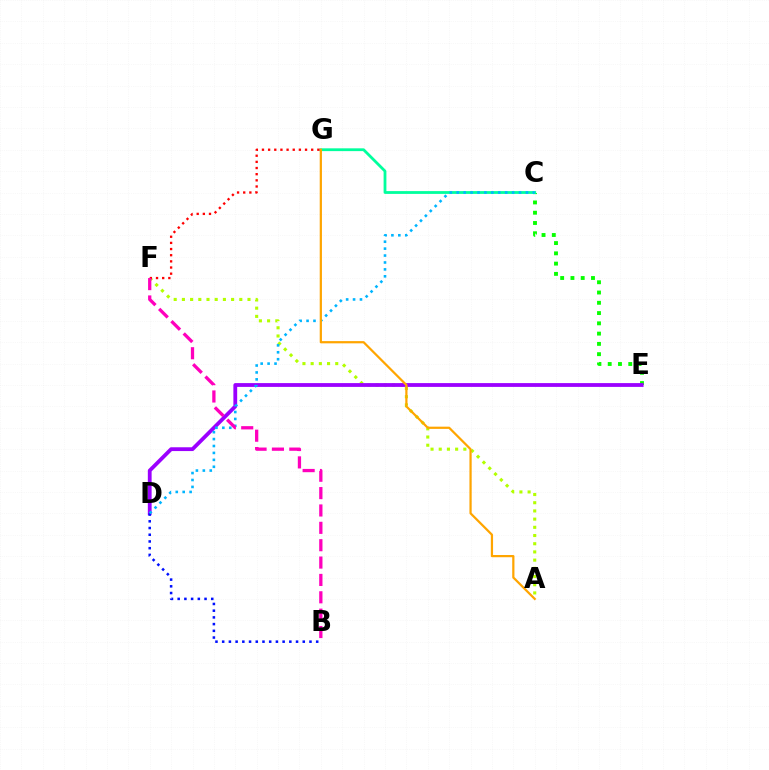{('A', 'F'): [{'color': '#b3ff00', 'line_style': 'dotted', 'thickness': 2.23}], ('C', 'E'): [{'color': '#08ff00', 'line_style': 'dotted', 'thickness': 2.79}], ('C', 'G'): [{'color': '#00ff9d', 'line_style': 'solid', 'thickness': 2.01}], ('D', 'E'): [{'color': '#9b00ff', 'line_style': 'solid', 'thickness': 2.73}], ('B', 'D'): [{'color': '#0010ff', 'line_style': 'dotted', 'thickness': 1.82}], ('C', 'D'): [{'color': '#00b5ff', 'line_style': 'dotted', 'thickness': 1.88}], ('A', 'G'): [{'color': '#ffa500', 'line_style': 'solid', 'thickness': 1.6}], ('F', 'G'): [{'color': '#ff0000', 'line_style': 'dotted', 'thickness': 1.67}], ('B', 'F'): [{'color': '#ff00bd', 'line_style': 'dashed', 'thickness': 2.36}]}